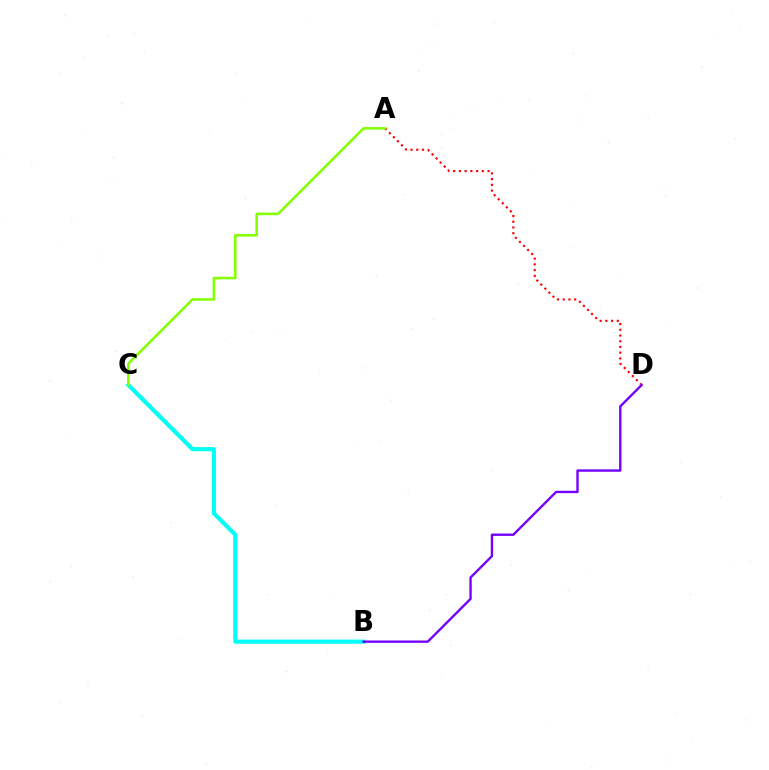{('A', 'D'): [{'color': '#ff0000', 'line_style': 'dotted', 'thickness': 1.55}], ('B', 'C'): [{'color': '#00fff6', 'line_style': 'solid', 'thickness': 2.96}], ('A', 'C'): [{'color': '#84ff00', 'line_style': 'solid', 'thickness': 1.84}], ('B', 'D'): [{'color': '#7200ff', 'line_style': 'solid', 'thickness': 1.7}]}